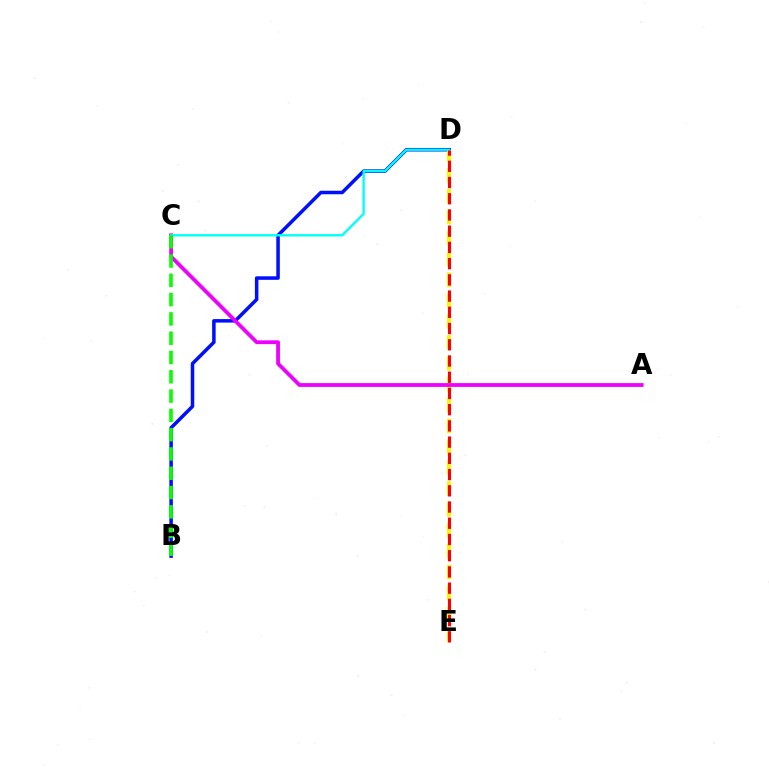{('B', 'D'): [{'color': '#0010ff', 'line_style': 'solid', 'thickness': 2.54}], ('D', 'E'): [{'color': '#fcf500', 'line_style': 'dashed', 'thickness': 2.84}, {'color': '#ff0000', 'line_style': 'dashed', 'thickness': 2.2}], ('A', 'C'): [{'color': '#ee00ff', 'line_style': 'solid', 'thickness': 2.72}], ('C', 'D'): [{'color': '#00fff6', 'line_style': 'solid', 'thickness': 1.7}], ('B', 'C'): [{'color': '#08ff00', 'line_style': 'dashed', 'thickness': 2.62}]}